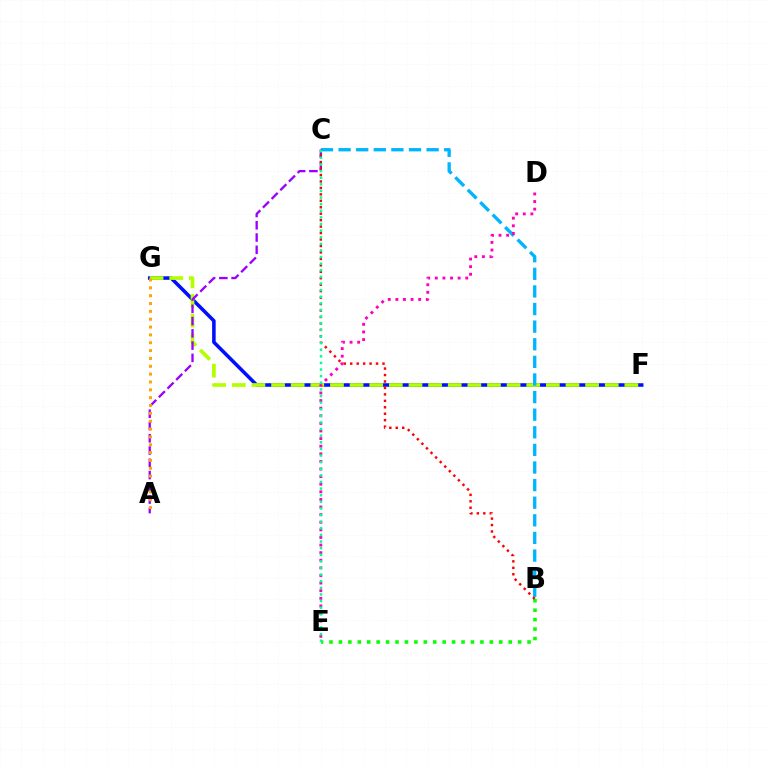{('B', 'E'): [{'color': '#08ff00', 'line_style': 'dotted', 'thickness': 2.56}], ('F', 'G'): [{'color': '#0010ff', 'line_style': 'solid', 'thickness': 2.56}, {'color': '#b3ff00', 'line_style': 'dashed', 'thickness': 2.67}], ('B', 'C'): [{'color': '#00b5ff', 'line_style': 'dashed', 'thickness': 2.39}, {'color': '#ff0000', 'line_style': 'dotted', 'thickness': 1.75}], ('A', 'C'): [{'color': '#9b00ff', 'line_style': 'dashed', 'thickness': 1.67}], ('D', 'E'): [{'color': '#ff00bd', 'line_style': 'dotted', 'thickness': 2.07}], ('C', 'E'): [{'color': '#00ff9d', 'line_style': 'dotted', 'thickness': 1.8}], ('A', 'G'): [{'color': '#ffa500', 'line_style': 'dotted', 'thickness': 2.13}]}